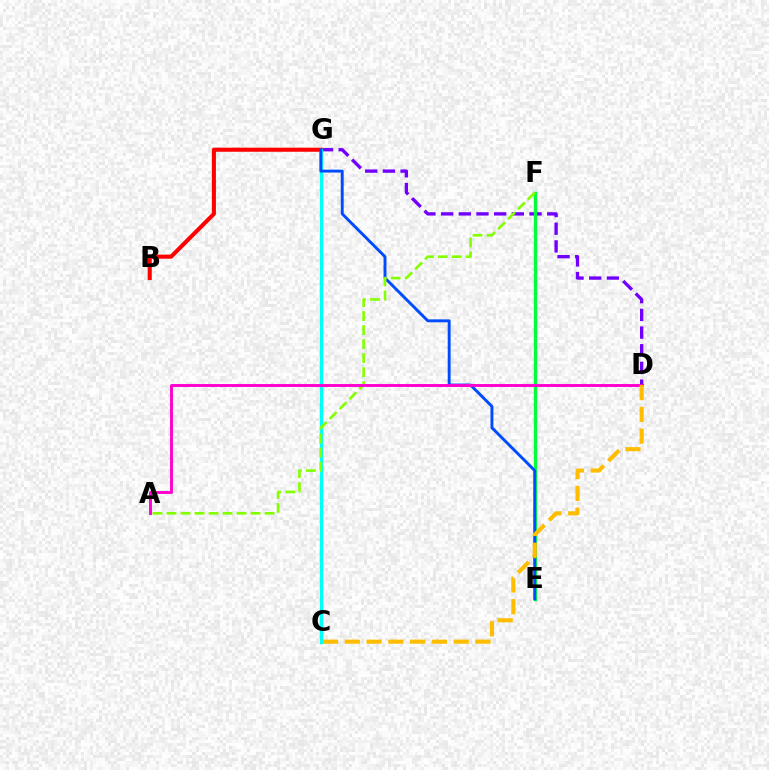{('D', 'G'): [{'color': '#7200ff', 'line_style': 'dashed', 'thickness': 2.4}], ('E', 'F'): [{'color': '#00ff39', 'line_style': 'solid', 'thickness': 2.4}], ('B', 'G'): [{'color': '#ff0000', 'line_style': 'solid', 'thickness': 2.94}], ('C', 'G'): [{'color': '#00fff6', 'line_style': 'solid', 'thickness': 2.42}], ('E', 'G'): [{'color': '#004bff', 'line_style': 'solid', 'thickness': 2.09}], ('A', 'F'): [{'color': '#84ff00', 'line_style': 'dashed', 'thickness': 1.9}], ('A', 'D'): [{'color': '#ff00cf', 'line_style': 'solid', 'thickness': 2.1}], ('C', 'D'): [{'color': '#ffbd00', 'line_style': 'dashed', 'thickness': 2.96}]}